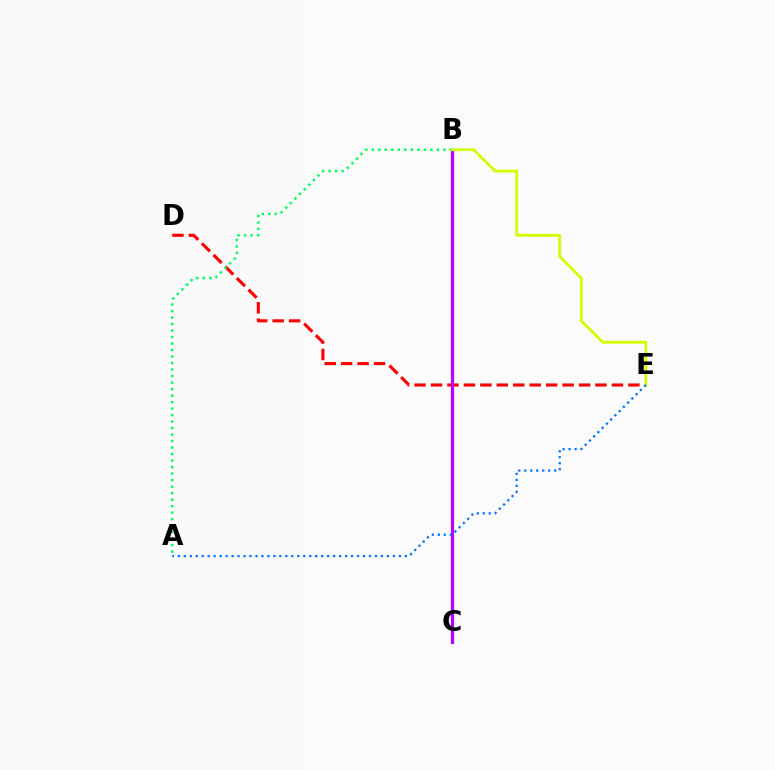{('D', 'E'): [{'color': '#ff0000', 'line_style': 'dashed', 'thickness': 2.23}], ('B', 'C'): [{'color': '#b900ff', 'line_style': 'solid', 'thickness': 2.3}], ('A', 'B'): [{'color': '#00ff5c', 'line_style': 'dotted', 'thickness': 1.77}], ('B', 'E'): [{'color': '#d1ff00', 'line_style': 'solid', 'thickness': 2.0}], ('A', 'E'): [{'color': '#0074ff', 'line_style': 'dotted', 'thickness': 1.62}]}